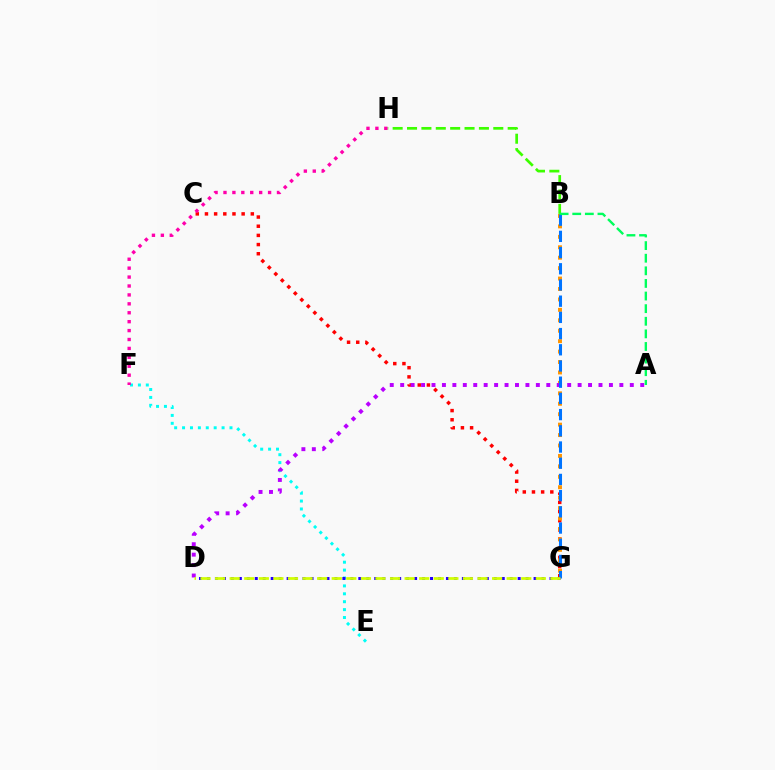{('E', 'F'): [{'color': '#00fff6', 'line_style': 'dotted', 'thickness': 2.15}], ('B', 'H'): [{'color': '#3dff00', 'line_style': 'dashed', 'thickness': 1.95}], ('C', 'G'): [{'color': '#ff0000', 'line_style': 'dotted', 'thickness': 2.49}], ('B', 'G'): [{'color': '#ff9400', 'line_style': 'dotted', 'thickness': 2.83}, {'color': '#0074ff', 'line_style': 'dashed', 'thickness': 2.2}], ('F', 'H'): [{'color': '#ff00ac', 'line_style': 'dotted', 'thickness': 2.42}], ('A', 'D'): [{'color': '#b900ff', 'line_style': 'dotted', 'thickness': 2.84}], ('D', 'G'): [{'color': '#2500ff', 'line_style': 'dotted', 'thickness': 2.16}, {'color': '#d1ff00', 'line_style': 'dashed', 'thickness': 1.98}], ('A', 'B'): [{'color': '#00ff5c', 'line_style': 'dashed', 'thickness': 1.71}]}